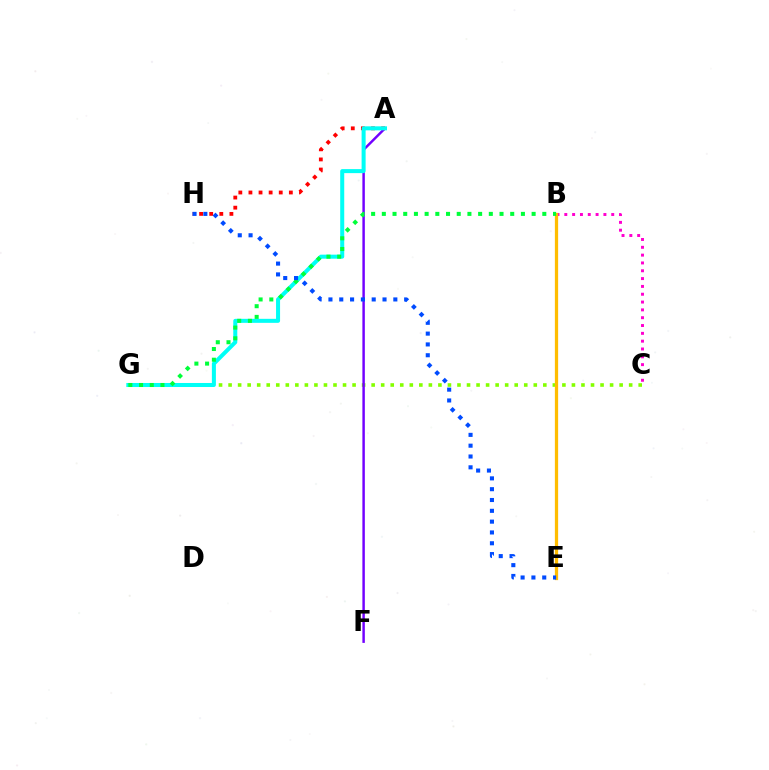{('C', 'G'): [{'color': '#84ff00', 'line_style': 'dotted', 'thickness': 2.59}], ('A', 'H'): [{'color': '#ff0000', 'line_style': 'dotted', 'thickness': 2.75}], ('B', 'C'): [{'color': '#ff00cf', 'line_style': 'dotted', 'thickness': 2.13}], ('A', 'F'): [{'color': '#7200ff', 'line_style': 'solid', 'thickness': 1.77}], ('B', 'E'): [{'color': '#ffbd00', 'line_style': 'solid', 'thickness': 2.34}], ('A', 'G'): [{'color': '#00fff6', 'line_style': 'solid', 'thickness': 2.89}], ('B', 'G'): [{'color': '#00ff39', 'line_style': 'dotted', 'thickness': 2.91}], ('E', 'H'): [{'color': '#004bff', 'line_style': 'dotted', 'thickness': 2.94}]}